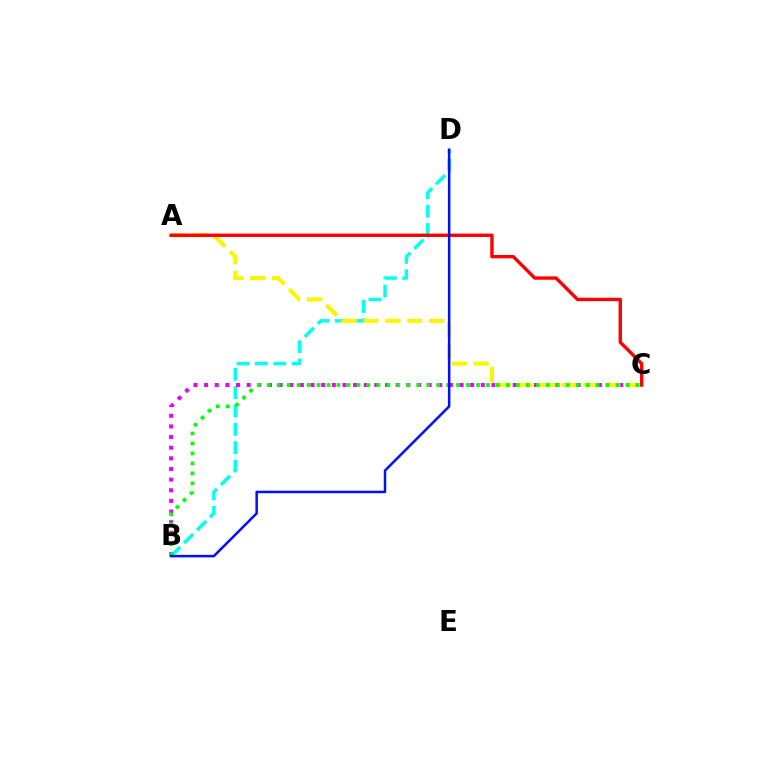{('B', 'D'): [{'color': '#00fff6', 'line_style': 'dashed', 'thickness': 2.49}, {'color': '#0010ff', 'line_style': 'solid', 'thickness': 1.81}], ('B', 'C'): [{'color': '#ee00ff', 'line_style': 'dotted', 'thickness': 2.89}, {'color': '#08ff00', 'line_style': 'dotted', 'thickness': 2.71}], ('A', 'C'): [{'color': '#fcf500', 'line_style': 'dashed', 'thickness': 2.97}, {'color': '#ff0000', 'line_style': 'solid', 'thickness': 2.43}]}